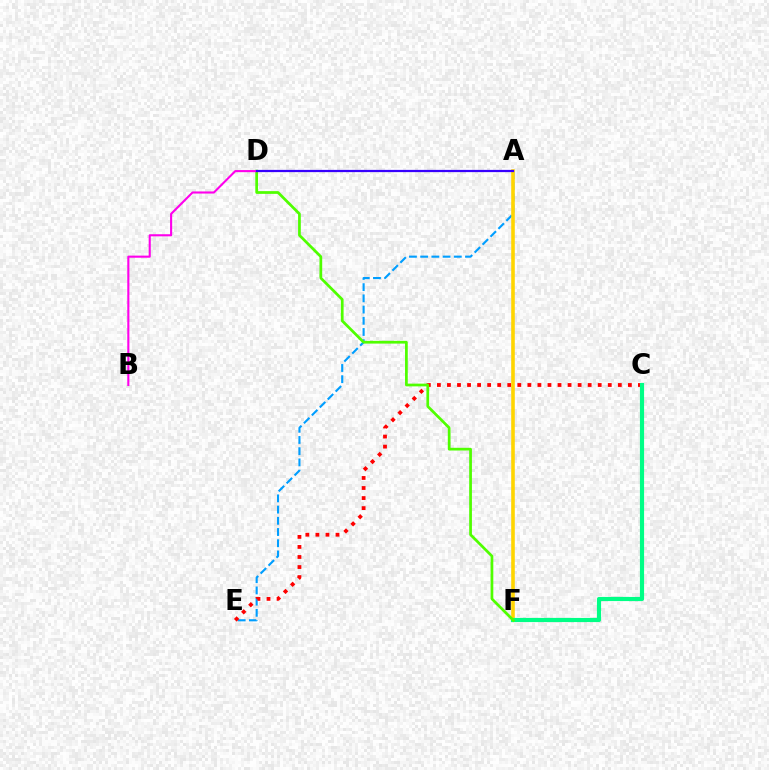{('A', 'E'): [{'color': '#009eff', 'line_style': 'dashed', 'thickness': 1.52}], ('C', 'E'): [{'color': '#ff0000', 'line_style': 'dotted', 'thickness': 2.73}], ('A', 'F'): [{'color': '#ffd500', 'line_style': 'solid', 'thickness': 2.59}], ('C', 'F'): [{'color': '#00ff86', 'line_style': 'solid', 'thickness': 2.99}], ('D', 'F'): [{'color': '#4fff00', 'line_style': 'solid', 'thickness': 1.97}], ('B', 'D'): [{'color': '#ff00ed', 'line_style': 'solid', 'thickness': 1.51}], ('A', 'D'): [{'color': '#3700ff', 'line_style': 'solid', 'thickness': 1.61}]}